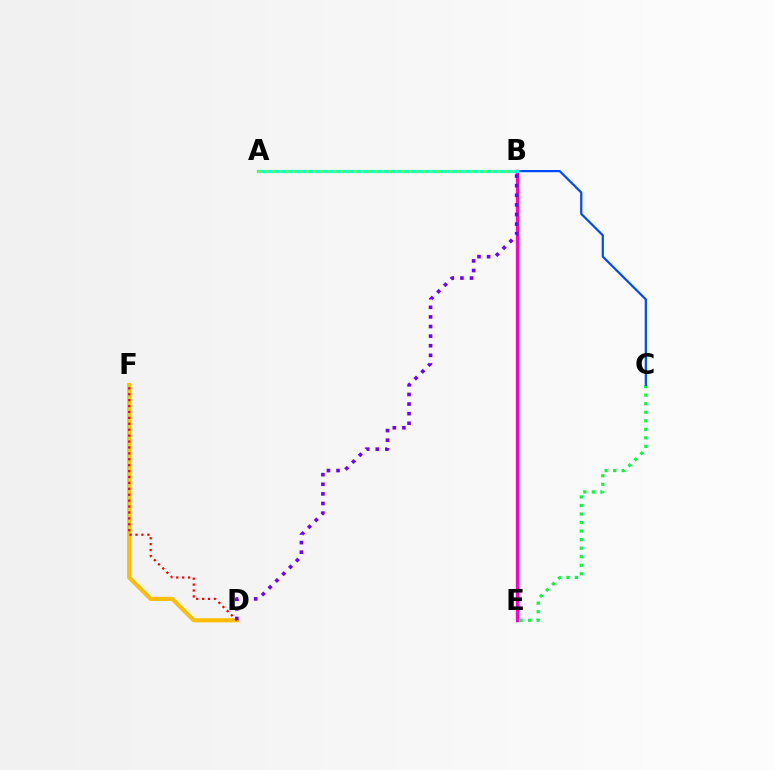{('C', 'E'): [{'color': '#00ff39', 'line_style': 'dotted', 'thickness': 2.32}], ('B', 'C'): [{'color': '#004bff', 'line_style': 'solid', 'thickness': 1.6}], ('B', 'E'): [{'color': '#ff00cf', 'line_style': 'solid', 'thickness': 2.4}], ('A', 'B'): [{'color': '#00fff6', 'line_style': 'solid', 'thickness': 2.29}, {'color': '#84ff00', 'line_style': 'dotted', 'thickness': 1.86}], ('D', 'F'): [{'color': '#ffbd00', 'line_style': 'solid', 'thickness': 2.97}, {'color': '#ff0000', 'line_style': 'dotted', 'thickness': 1.61}], ('B', 'D'): [{'color': '#7200ff', 'line_style': 'dotted', 'thickness': 2.61}]}